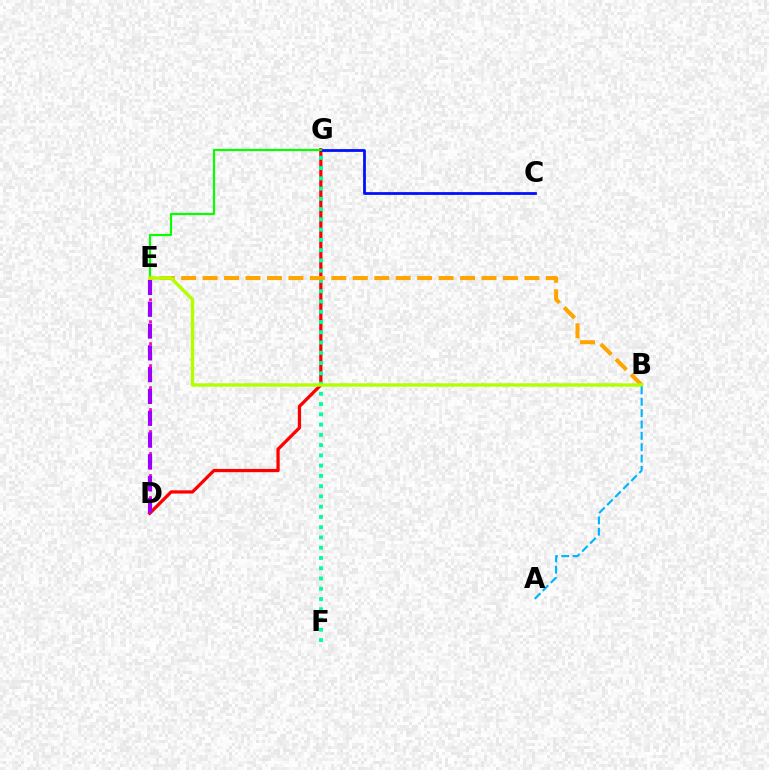{('D', 'G'): [{'color': '#ff0000', 'line_style': 'solid', 'thickness': 2.34}], ('F', 'G'): [{'color': '#00ff9d', 'line_style': 'dotted', 'thickness': 2.79}], ('C', 'G'): [{'color': '#0010ff', 'line_style': 'solid', 'thickness': 2.0}], ('D', 'E'): [{'color': '#ff00bd', 'line_style': 'dotted', 'thickness': 1.99}, {'color': '#9b00ff', 'line_style': 'dashed', 'thickness': 2.96}], ('E', 'G'): [{'color': '#08ff00', 'line_style': 'solid', 'thickness': 1.58}], ('B', 'E'): [{'color': '#ffa500', 'line_style': 'dashed', 'thickness': 2.91}, {'color': '#b3ff00', 'line_style': 'solid', 'thickness': 2.44}], ('A', 'B'): [{'color': '#00b5ff', 'line_style': 'dashed', 'thickness': 1.54}]}